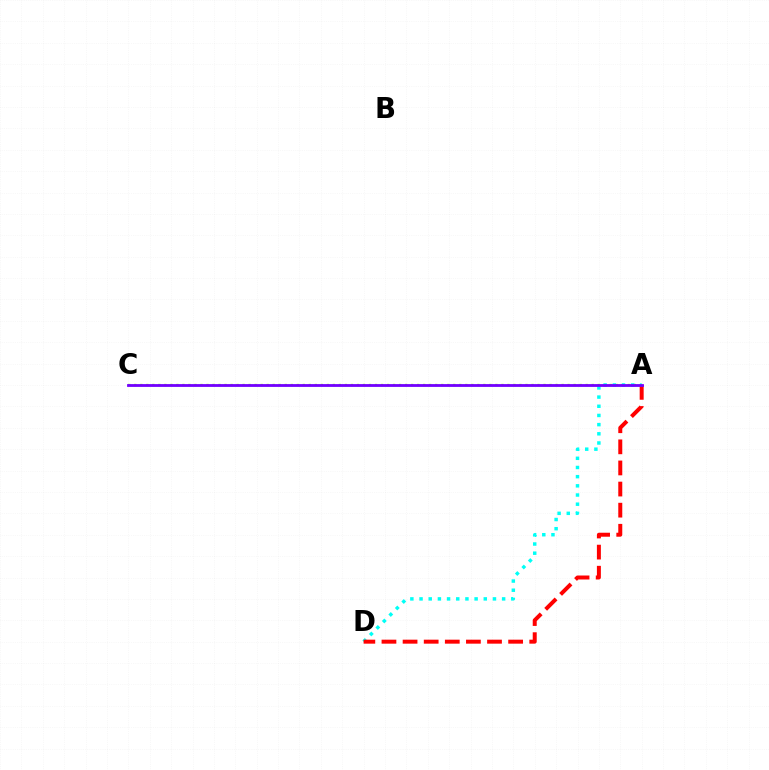{('A', 'C'): [{'color': '#84ff00', 'line_style': 'dotted', 'thickness': 1.64}, {'color': '#7200ff', 'line_style': 'solid', 'thickness': 2.02}], ('A', 'D'): [{'color': '#00fff6', 'line_style': 'dotted', 'thickness': 2.49}, {'color': '#ff0000', 'line_style': 'dashed', 'thickness': 2.87}]}